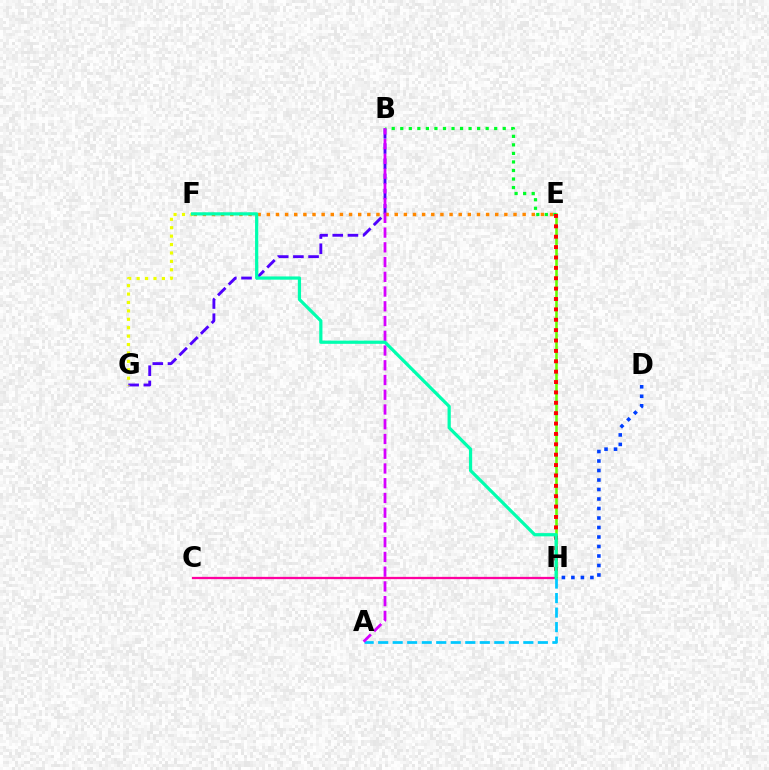{('D', 'H'): [{'color': '#003fff', 'line_style': 'dotted', 'thickness': 2.58}], ('B', 'G'): [{'color': '#4f00ff', 'line_style': 'dashed', 'thickness': 2.06}], ('E', 'F'): [{'color': '#ff8800', 'line_style': 'dotted', 'thickness': 2.48}], ('C', 'H'): [{'color': '#ff00a0', 'line_style': 'solid', 'thickness': 1.64}], ('E', 'H'): [{'color': '#66ff00', 'line_style': 'solid', 'thickness': 1.86}, {'color': '#ff0000', 'line_style': 'dotted', 'thickness': 2.82}], ('B', 'E'): [{'color': '#00ff27', 'line_style': 'dotted', 'thickness': 2.32}], ('A', 'H'): [{'color': '#00c7ff', 'line_style': 'dashed', 'thickness': 1.97}], ('F', 'G'): [{'color': '#eeff00', 'line_style': 'dotted', 'thickness': 2.29}], ('A', 'B'): [{'color': '#d600ff', 'line_style': 'dashed', 'thickness': 2.0}], ('F', 'H'): [{'color': '#00ffaf', 'line_style': 'solid', 'thickness': 2.32}]}